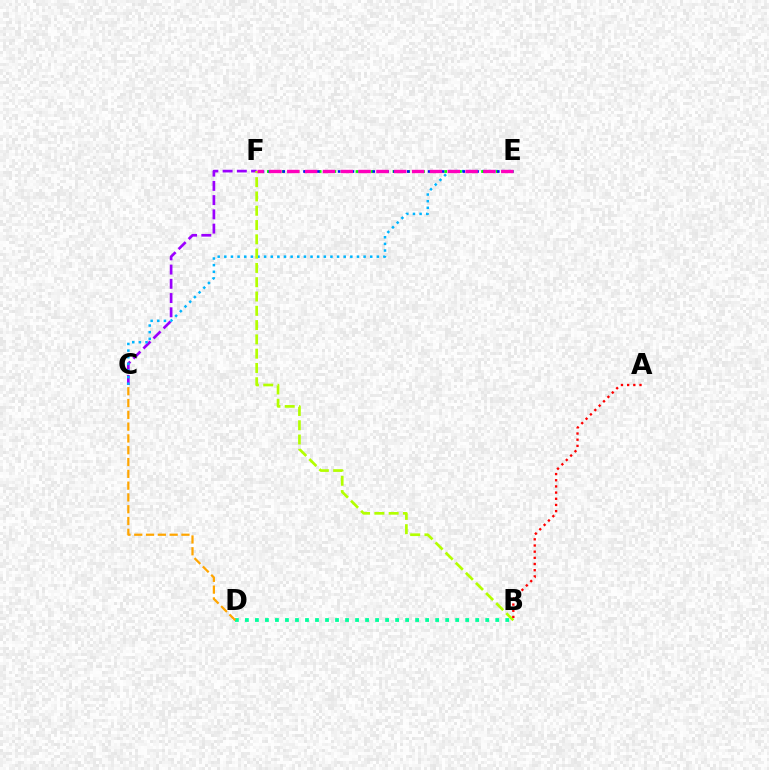{('C', 'F'): [{'color': '#9b00ff', 'line_style': 'dashed', 'thickness': 1.93}], ('C', 'E'): [{'color': '#00b5ff', 'line_style': 'dotted', 'thickness': 1.8}], ('B', 'F'): [{'color': '#b3ff00', 'line_style': 'dashed', 'thickness': 1.94}], ('A', 'B'): [{'color': '#ff0000', 'line_style': 'dotted', 'thickness': 1.68}], ('E', 'F'): [{'color': '#08ff00', 'line_style': 'dotted', 'thickness': 2.01}, {'color': '#0010ff', 'line_style': 'dotted', 'thickness': 1.88}, {'color': '#ff00bd', 'line_style': 'dashed', 'thickness': 2.42}], ('B', 'D'): [{'color': '#00ff9d', 'line_style': 'dotted', 'thickness': 2.72}], ('C', 'D'): [{'color': '#ffa500', 'line_style': 'dashed', 'thickness': 1.6}]}